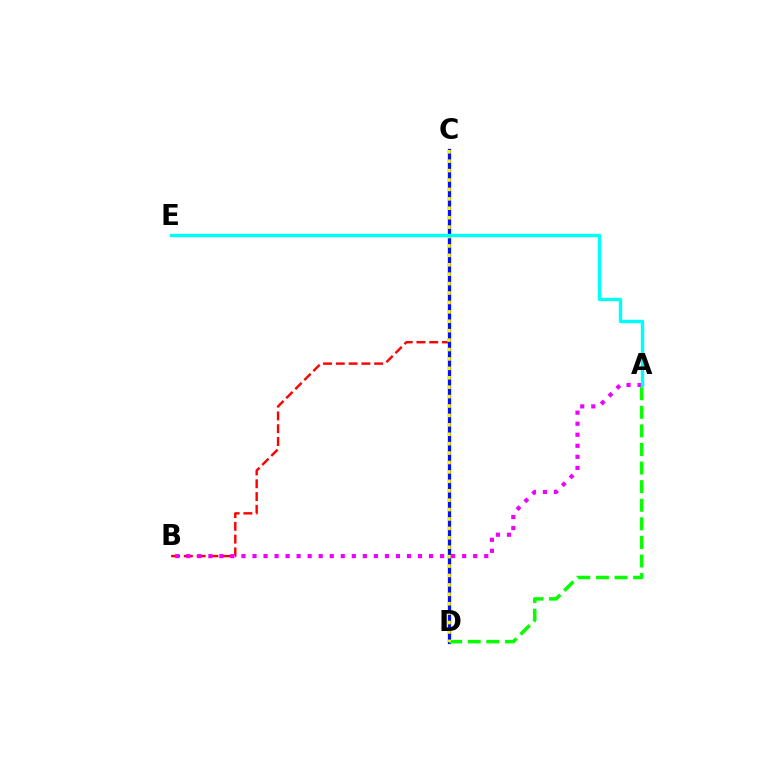{('B', 'C'): [{'color': '#ff0000', 'line_style': 'dashed', 'thickness': 1.74}], ('C', 'D'): [{'color': '#0010ff', 'line_style': 'solid', 'thickness': 2.35}, {'color': '#fcf500', 'line_style': 'dotted', 'thickness': 2.56}], ('A', 'D'): [{'color': '#08ff00', 'line_style': 'dashed', 'thickness': 2.52}], ('A', 'B'): [{'color': '#ee00ff', 'line_style': 'dotted', 'thickness': 3.0}], ('A', 'E'): [{'color': '#00fff6', 'line_style': 'solid', 'thickness': 2.44}]}